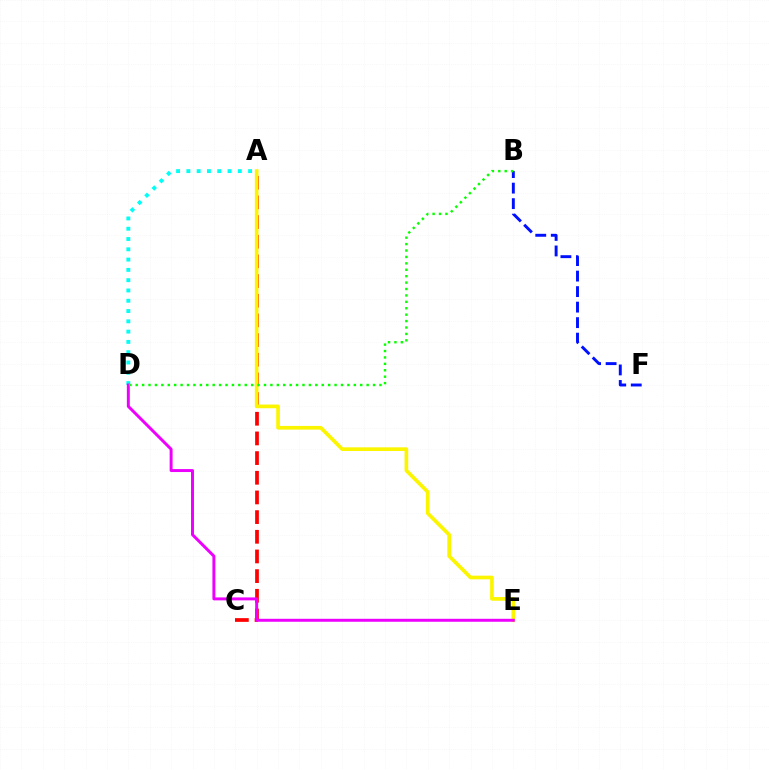{('A', 'C'): [{'color': '#ff0000', 'line_style': 'dashed', 'thickness': 2.67}], ('A', 'D'): [{'color': '#00fff6', 'line_style': 'dotted', 'thickness': 2.8}], ('A', 'E'): [{'color': '#fcf500', 'line_style': 'solid', 'thickness': 2.65}], ('B', 'F'): [{'color': '#0010ff', 'line_style': 'dashed', 'thickness': 2.11}], ('D', 'E'): [{'color': '#ee00ff', 'line_style': 'solid', 'thickness': 2.13}], ('B', 'D'): [{'color': '#08ff00', 'line_style': 'dotted', 'thickness': 1.74}]}